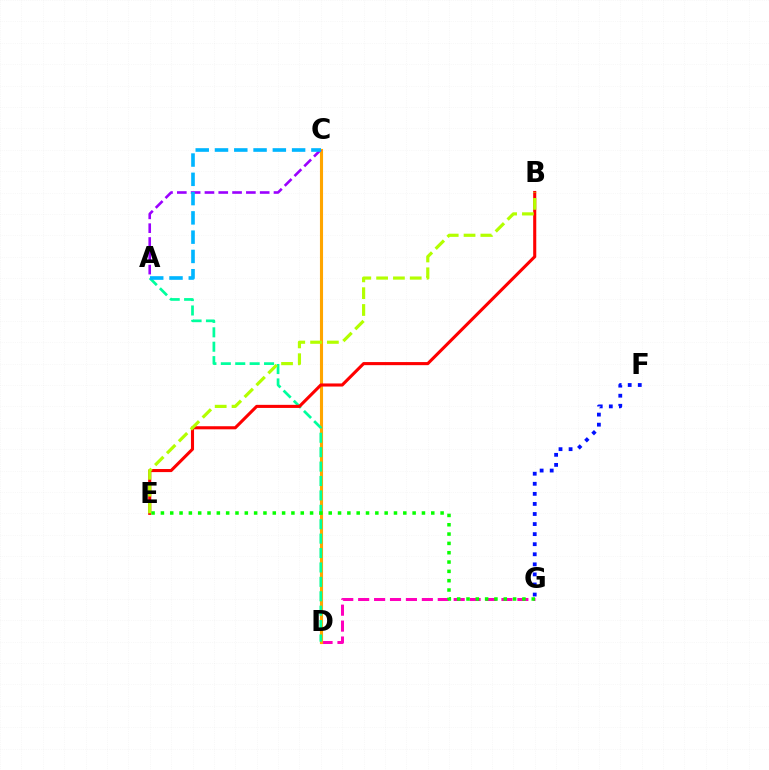{('D', 'G'): [{'color': '#ff00bd', 'line_style': 'dashed', 'thickness': 2.16}], ('C', 'D'): [{'color': '#ffa500', 'line_style': 'solid', 'thickness': 2.24}], ('A', 'D'): [{'color': '#00ff9d', 'line_style': 'dashed', 'thickness': 1.96}], ('A', 'C'): [{'color': '#9b00ff', 'line_style': 'dashed', 'thickness': 1.88}, {'color': '#00b5ff', 'line_style': 'dashed', 'thickness': 2.62}], ('B', 'E'): [{'color': '#ff0000', 'line_style': 'solid', 'thickness': 2.22}, {'color': '#b3ff00', 'line_style': 'dashed', 'thickness': 2.28}], ('F', 'G'): [{'color': '#0010ff', 'line_style': 'dotted', 'thickness': 2.74}], ('E', 'G'): [{'color': '#08ff00', 'line_style': 'dotted', 'thickness': 2.53}]}